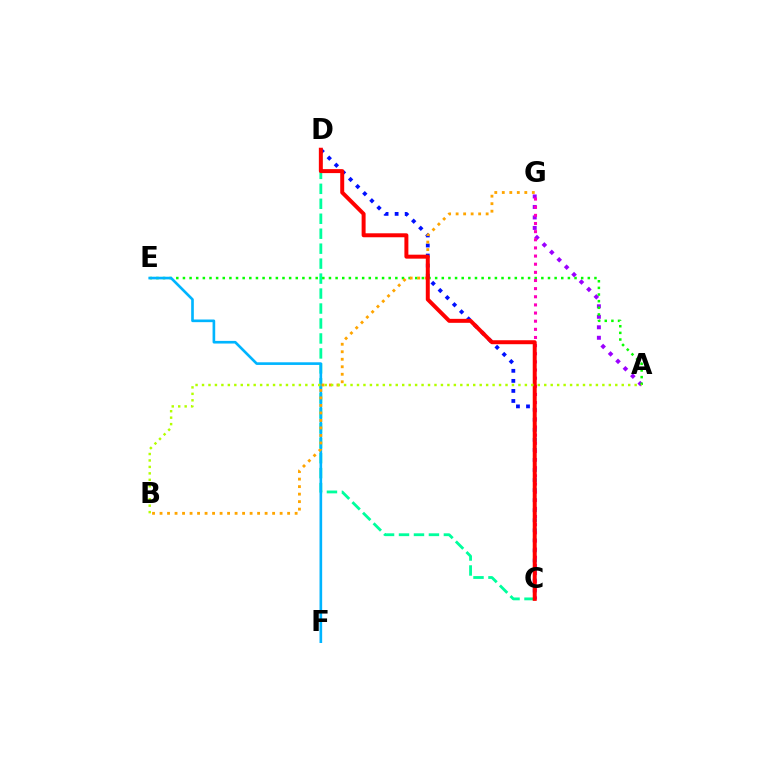{('C', 'D'): [{'color': '#00ff9d', 'line_style': 'dashed', 'thickness': 2.03}, {'color': '#0010ff', 'line_style': 'dotted', 'thickness': 2.73}, {'color': '#ff0000', 'line_style': 'solid', 'thickness': 2.86}], ('A', 'G'): [{'color': '#9b00ff', 'line_style': 'dotted', 'thickness': 2.85}], ('A', 'E'): [{'color': '#08ff00', 'line_style': 'dotted', 'thickness': 1.8}], ('E', 'F'): [{'color': '#00b5ff', 'line_style': 'solid', 'thickness': 1.91}], ('B', 'G'): [{'color': '#ffa500', 'line_style': 'dotted', 'thickness': 2.04}], ('C', 'G'): [{'color': '#ff00bd', 'line_style': 'dotted', 'thickness': 2.21}], ('A', 'B'): [{'color': '#b3ff00', 'line_style': 'dotted', 'thickness': 1.75}]}